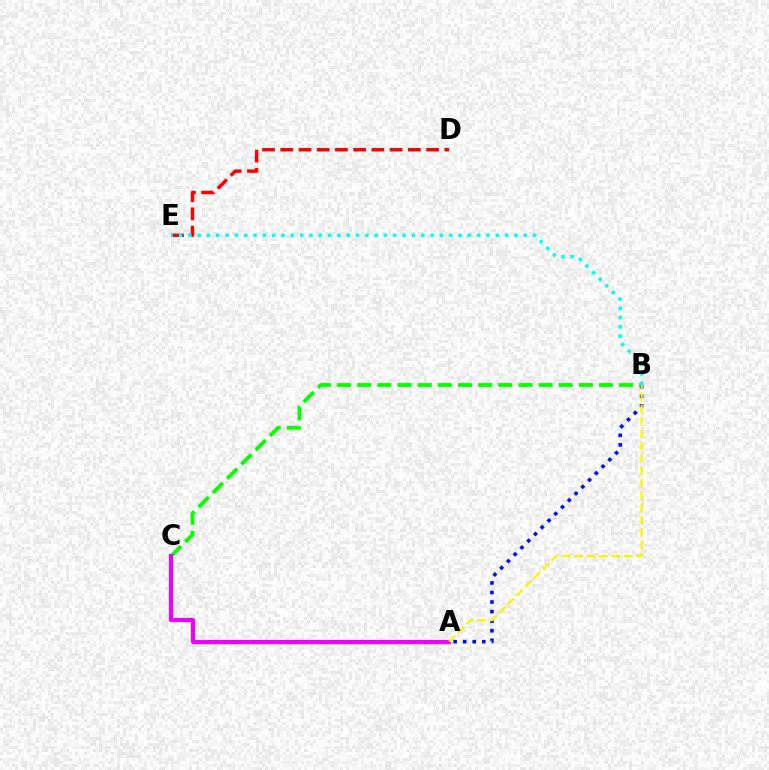{('B', 'C'): [{'color': '#08ff00', 'line_style': 'dashed', 'thickness': 2.74}], ('D', 'E'): [{'color': '#ff0000', 'line_style': 'dashed', 'thickness': 2.48}], ('A', 'C'): [{'color': '#ee00ff', 'line_style': 'solid', 'thickness': 2.98}], ('B', 'E'): [{'color': '#00fff6', 'line_style': 'dotted', 'thickness': 2.53}], ('A', 'B'): [{'color': '#0010ff', 'line_style': 'dotted', 'thickness': 2.6}, {'color': '#fcf500', 'line_style': 'dashed', 'thickness': 1.68}]}